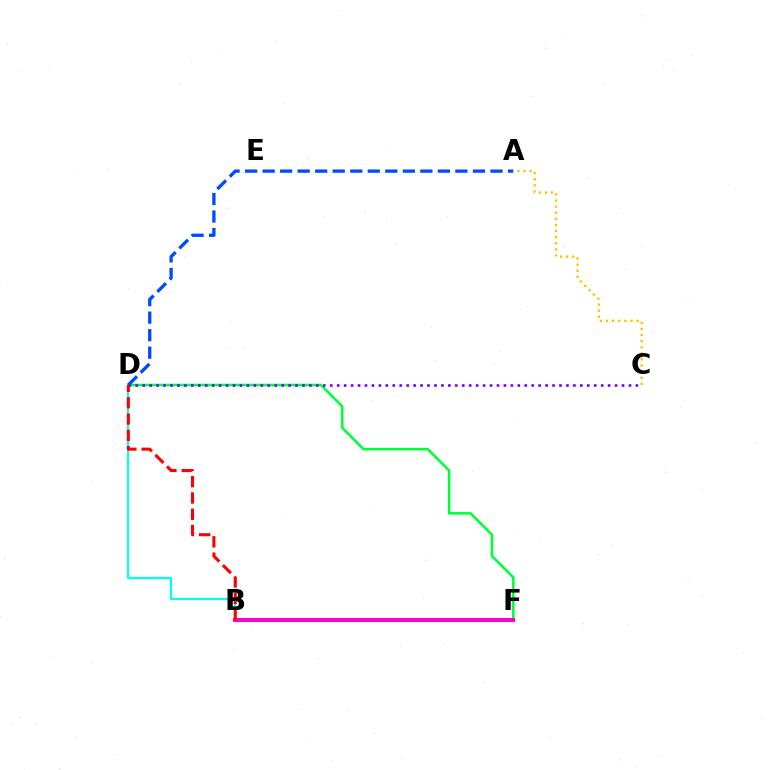{('D', 'F'): [{'color': '#00ff39', 'line_style': 'solid', 'thickness': 1.84}], ('B', 'F'): [{'color': '#84ff00', 'line_style': 'dashed', 'thickness': 2.18}, {'color': '#ff00cf', 'line_style': 'solid', 'thickness': 2.87}], ('C', 'D'): [{'color': '#7200ff', 'line_style': 'dotted', 'thickness': 1.89}], ('B', 'D'): [{'color': '#00fff6', 'line_style': 'solid', 'thickness': 1.55}, {'color': '#ff0000', 'line_style': 'dashed', 'thickness': 2.22}], ('A', 'D'): [{'color': '#004bff', 'line_style': 'dashed', 'thickness': 2.38}], ('A', 'C'): [{'color': '#ffbd00', 'line_style': 'dotted', 'thickness': 1.66}]}